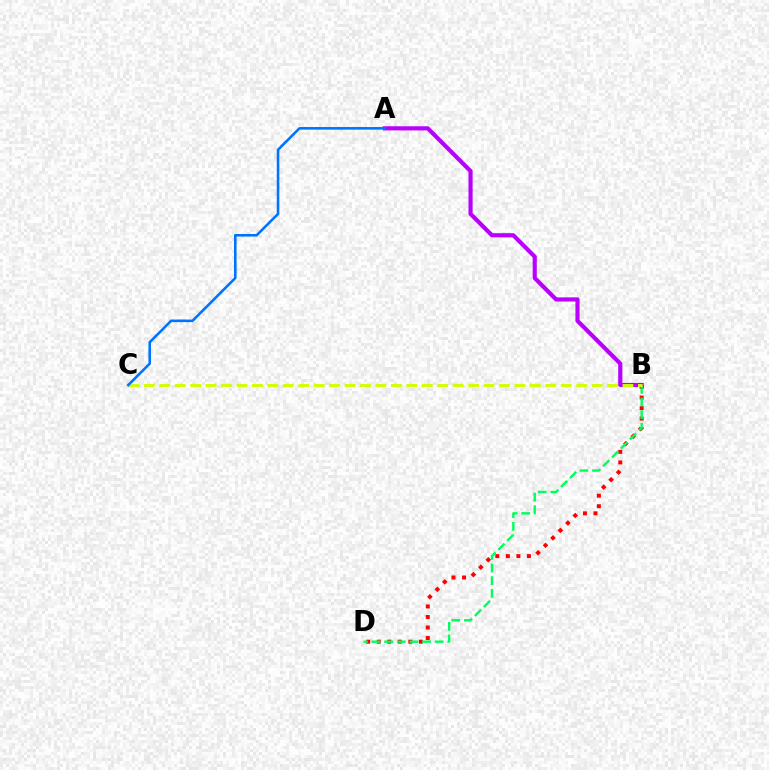{('A', 'B'): [{'color': '#b900ff', 'line_style': 'solid', 'thickness': 2.99}], ('B', 'D'): [{'color': '#ff0000', 'line_style': 'dotted', 'thickness': 2.86}, {'color': '#00ff5c', 'line_style': 'dashed', 'thickness': 1.72}], ('B', 'C'): [{'color': '#d1ff00', 'line_style': 'dashed', 'thickness': 2.1}], ('A', 'C'): [{'color': '#0074ff', 'line_style': 'solid', 'thickness': 1.86}]}